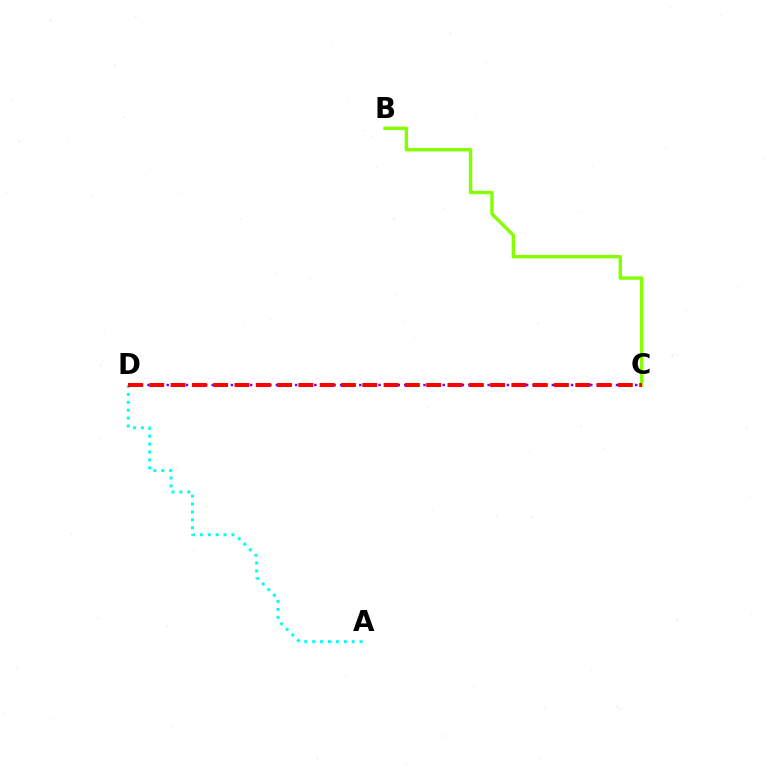{('A', 'D'): [{'color': '#00fff6', 'line_style': 'dotted', 'thickness': 2.15}], ('B', 'C'): [{'color': '#84ff00', 'line_style': 'solid', 'thickness': 2.44}], ('C', 'D'): [{'color': '#7200ff', 'line_style': 'dotted', 'thickness': 1.74}, {'color': '#ff0000', 'line_style': 'dashed', 'thickness': 2.89}]}